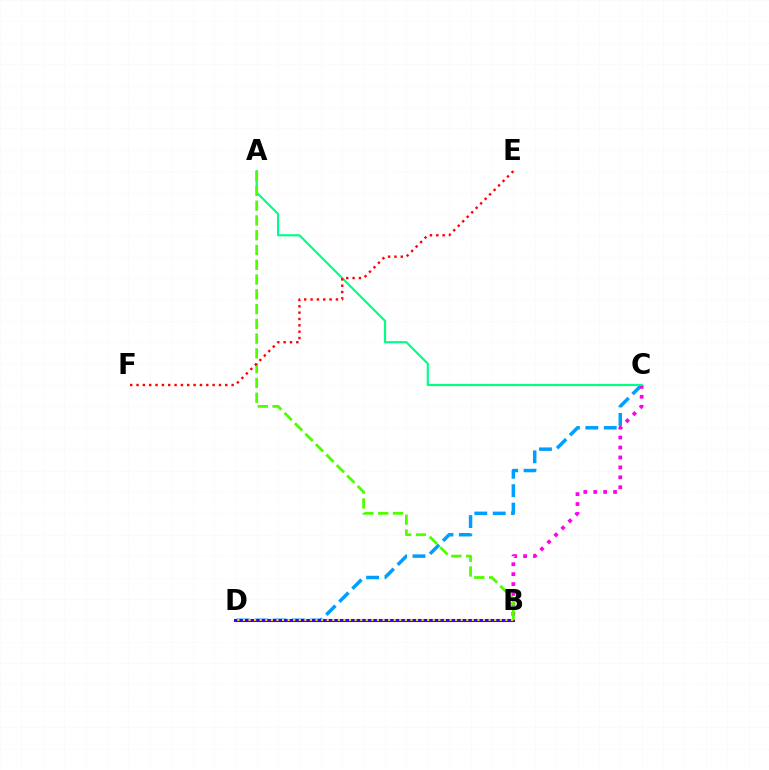{('C', 'D'): [{'color': '#009eff', 'line_style': 'dashed', 'thickness': 2.5}], ('B', 'C'): [{'color': '#ff00ed', 'line_style': 'dotted', 'thickness': 2.7}], ('B', 'D'): [{'color': '#3700ff', 'line_style': 'solid', 'thickness': 2.22}, {'color': '#ffd500', 'line_style': 'dotted', 'thickness': 1.52}], ('A', 'C'): [{'color': '#00ff86', 'line_style': 'solid', 'thickness': 1.56}], ('A', 'B'): [{'color': '#4fff00', 'line_style': 'dashed', 'thickness': 2.01}], ('E', 'F'): [{'color': '#ff0000', 'line_style': 'dotted', 'thickness': 1.72}]}